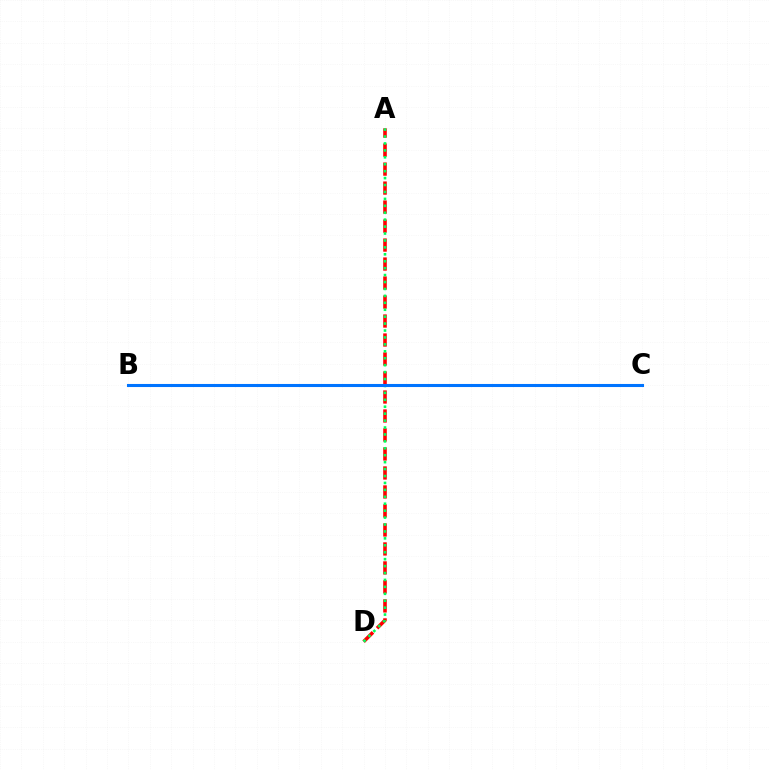{('B', 'C'): [{'color': '#d1ff00', 'line_style': 'dashed', 'thickness': 1.96}, {'color': '#b900ff', 'line_style': 'dotted', 'thickness': 2.16}, {'color': '#0074ff', 'line_style': 'solid', 'thickness': 2.21}], ('A', 'D'): [{'color': '#ff0000', 'line_style': 'dashed', 'thickness': 2.58}, {'color': '#00ff5c', 'line_style': 'dotted', 'thickness': 1.88}]}